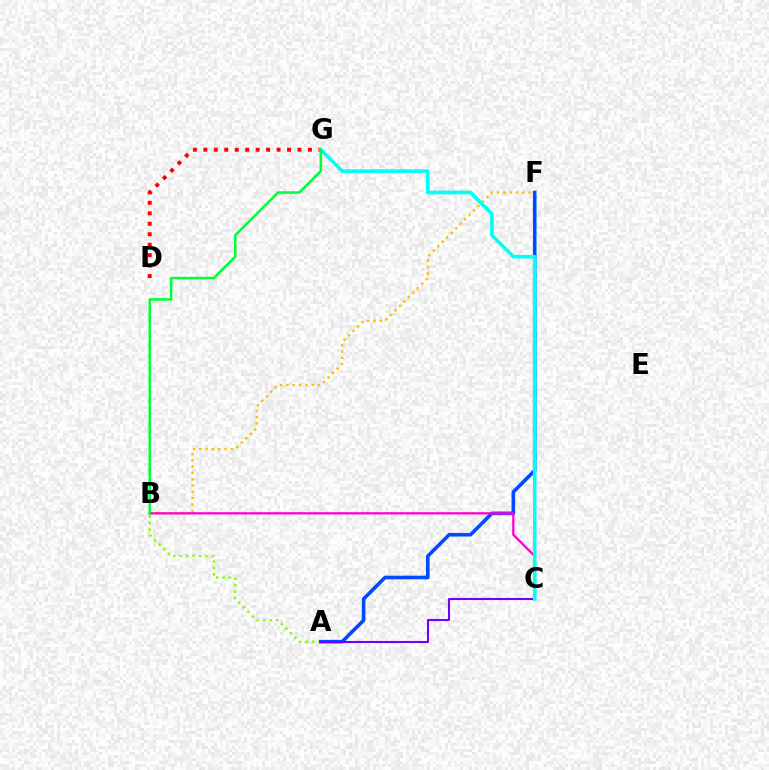{('B', 'F'): [{'color': '#ffbd00', 'line_style': 'dotted', 'thickness': 1.71}], ('D', 'G'): [{'color': '#ff0000', 'line_style': 'dotted', 'thickness': 2.84}], ('A', 'B'): [{'color': '#84ff00', 'line_style': 'dotted', 'thickness': 1.75}], ('A', 'F'): [{'color': '#004bff', 'line_style': 'solid', 'thickness': 2.59}], ('A', 'C'): [{'color': '#7200ff', 'line_style': 'solid', 'thickness': 1.5}], ('B', 'C'): [{'color': '#ff00cf', 'line_style': 'solid', 'thickness': 1.65}], ('C', 'G'): [{'color': '#00fff6', 'line_style': 'solid', 'thickness': 2.61}], ('B', 'G'): [{'color': '#00ff39', 'line_style': 'solid', 'thickness': 1.81}]}